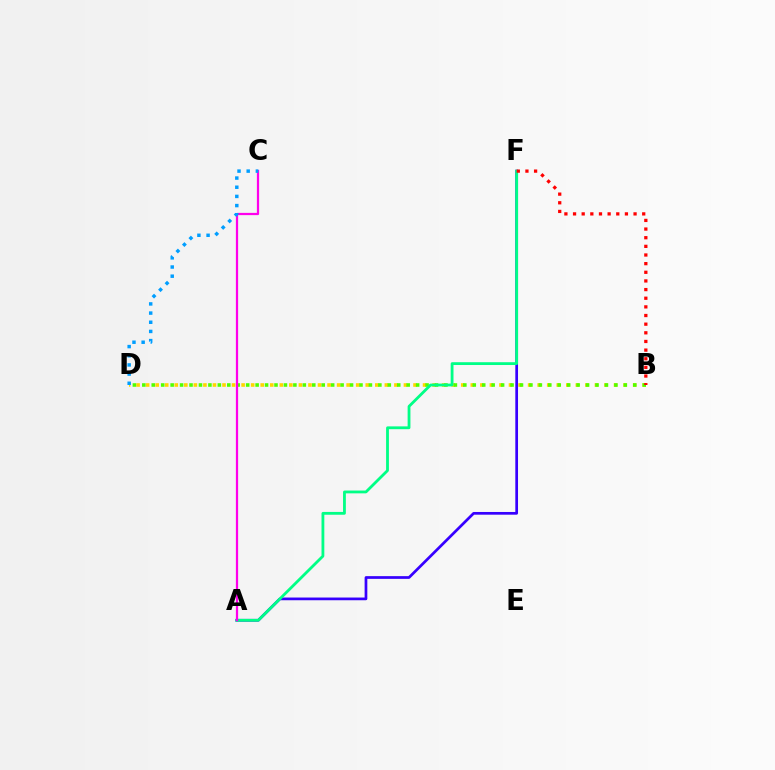{('B', 'D'): [{'color': '#ffd500', 'line_style': 'dotted', 'thickness': 2.59}, {'color': '#4fff00', 'line_style': 'dotted', 'thickness': 2.57}], ('A', 'F'): [{'color': '#3700ff', 'line_style': 'solid', 'thickness': 1.95}, {'color': '#00ff86', 'line_style': 'solid', 'thickness': 2.02}], ('B', 'F'): [{'color': '#ff0000', 'line_style': 'dotted', 'thickness': 2.35}], ('A', 'C'): [{'color': '#ff00ed', 'line_style': 'solid', 'thickness': 1.62}], ('C', 'D'): [{'color': '#009eff', 'line_style': 'dotted', 'thickness': 2.49}]}